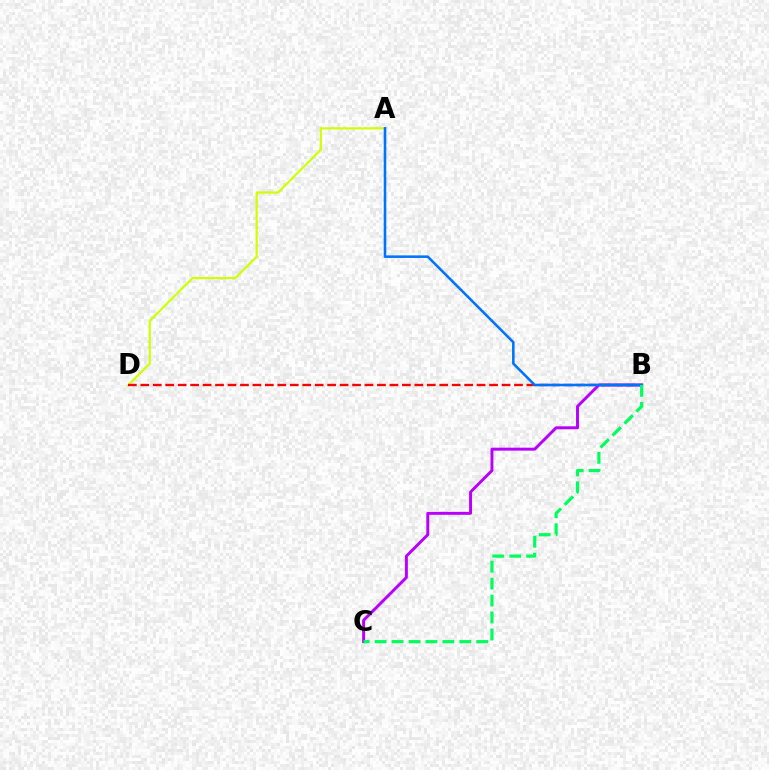{('B', 'C'): [{'color': '#b900ff', 'line_style': 'solid', 'thickness': 2.12}, {'color': '#00ff5c', 'line_style': 'dashed', 'thickness': 2.3}], ('A', 'D'): [{'color': '#d1ff00', 'line_style': 'solid', 'thickness': 1.57}], ('B', 'D'): [{'color': '#ff0000', 'line_style': 'dashed', 'thickness': 1.69}], ('A', 'B'): [{'color': '#0074ff', 'line_style': 'solid', 'thickness': 1.85}]}